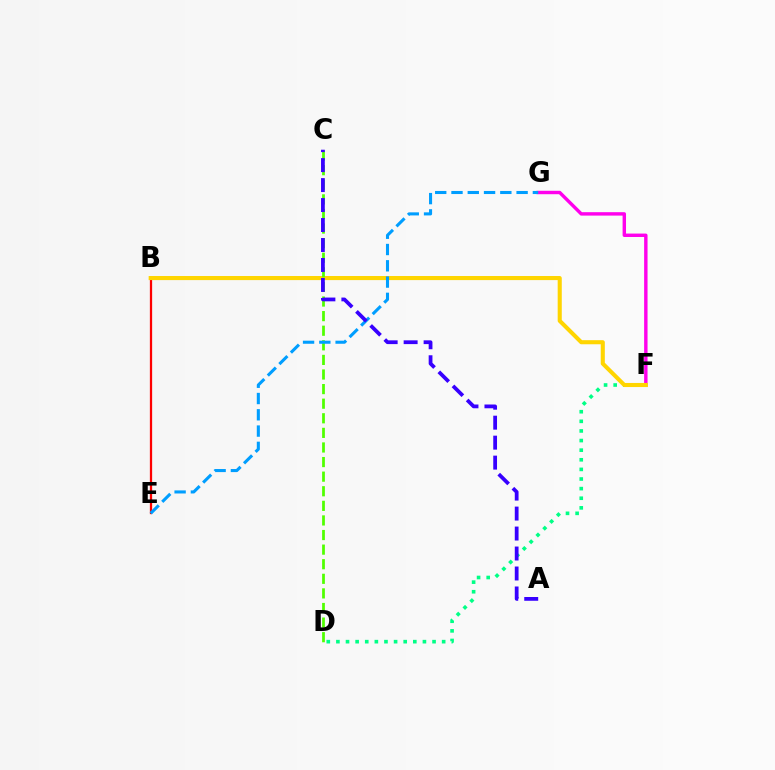{('D', 'F'): [{'color': '#00ff86', 'line_style': 'dotted', 'thickness': 2.61}], ('B', 'E'): [{'color': '#ff0000', 'line_style': 'solid', 'thickness': 1.63}], ('F', 'G'): [{'color': '#ff00ed', 'line_style': 'solid', 'thickness': 2.46}], ('B', 'F'): [{'color': '#ffd500', 'line_style': 'solid', 'thickness': 2.94}], ('C', 'D'): [{'color': '#4fff00', 'line_style': 'dashed', 'thickness': 1.98}], ('E', 'G'): [{'color': '#009eff', 'line_style': 'dashed', 'thickness': 2.21}], ('A', 'C'): [{'color': '#3700ff', 'line_style': 'dashed', 'thickness': 2.71}]}